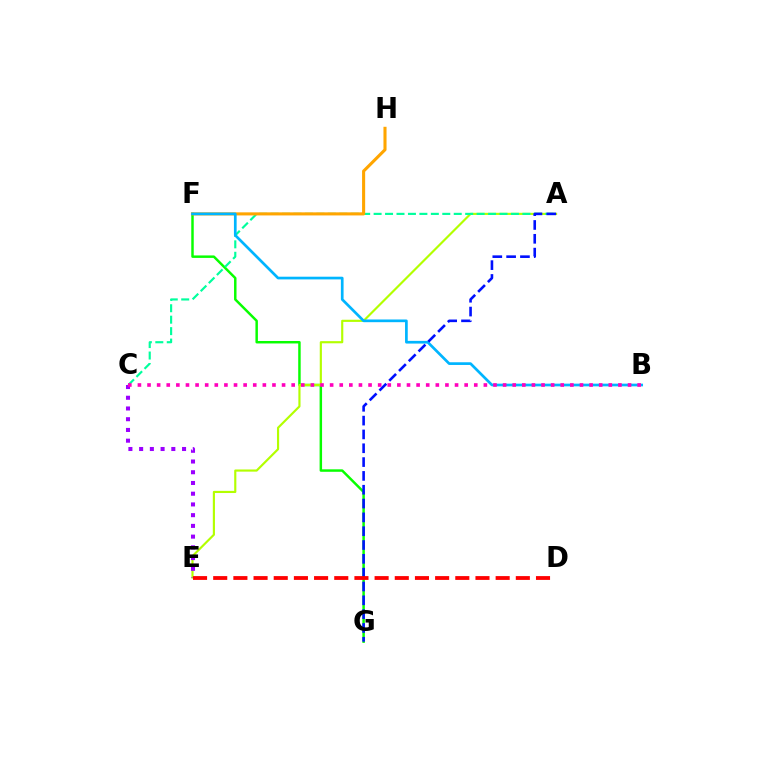{('F', 'G'): [{'color': '#08ff00', 'line_style': 'solid', 'thickness': 1.78}], ('A', 'E'): [{'color': '#b3ff00', 'line_style': 'solid', 'thickness': 1.55}], ('A', 'C'): [{'color': '#00ff9d', 'line_style': 'dashed', 'thickness': 1.55}], ('F', 'H'): [{'color': '#ffa500', 'line_style': 'solid', 'thickness': 2.22}], ('B', 'F'): [{'color': '#00b5ff', 'line_style': 'solid', 'thickness': 1.94}], ('C', 'E'): [{'color': '#9b00ff', 'line_style': 'dotted', 'thickness': 2.92}], ('A', 'G'): [{'color': '#0010ff', 'line_style': 'dashed', 'thickness': 1.88}], ('B', 'C'): [{'color': '#ff00bd', 'line_style': 'dotted', 'thickness': 2.61}], ('D', 'E'): [{'color': '#ff0000', 'line_style': 'dashed', 'thickness': 2.74}]}